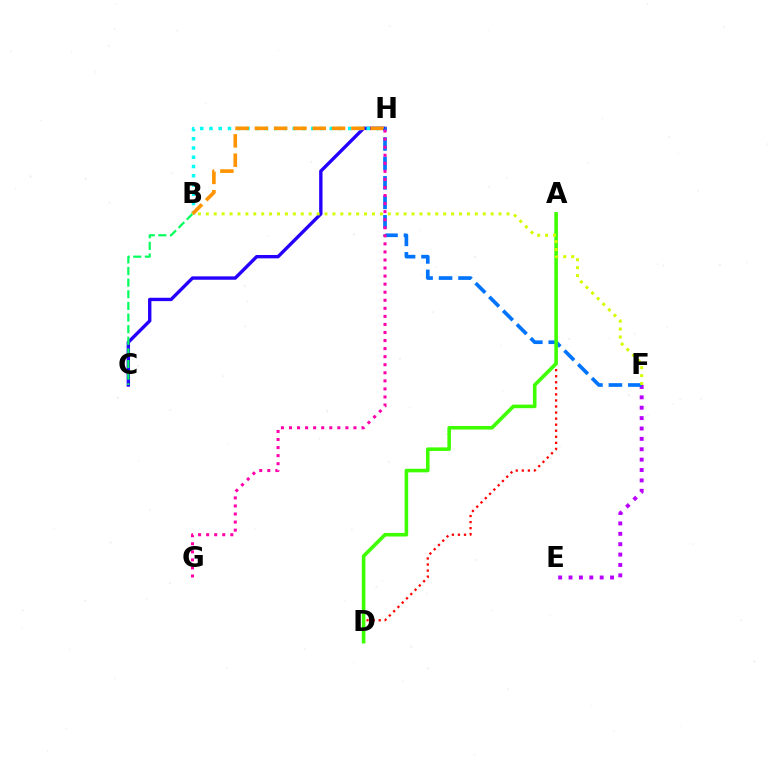{('E', 'F'): [{'color': '#b900ff', 'line_style': 'dotted', 'thickness': 2.82}], ('C', 'H'): [{'color': '#2500ff', 'line_style': 'solid', 'thickness': 2.43}], ('B', 'C'): [{'color': '#00ff5c', 'line_style': 'dashed', 'thickness': 1.58}], ('A', 'D'): [{'color': '#ff0000', 'line_style': 'dotted', 'thickness': 1.65}, {'color': '#3dff00', 'line_style': 'solid', 'thickness': 2.57}], ('B', 'H'): [{'color': '#00fff6', 'line_style': 'dotted', 'thickness': 2.51}, {'color': '#ff9400', 'line_style': 'dashed', 'thickness': 2.62}], ('F', 'H'): [{'color': '#0074ff', 'line_style': 'dashed', 'thickness': 2.64}], ('B', 'F'): [{'color': '#d1ff00', 'line_style': 'dotted', 'thickness': 2.15}], ('G', 'H'): [{'color': '#ff00ac', 'line_style': 'dotted', 'thickness': 2.19}]}